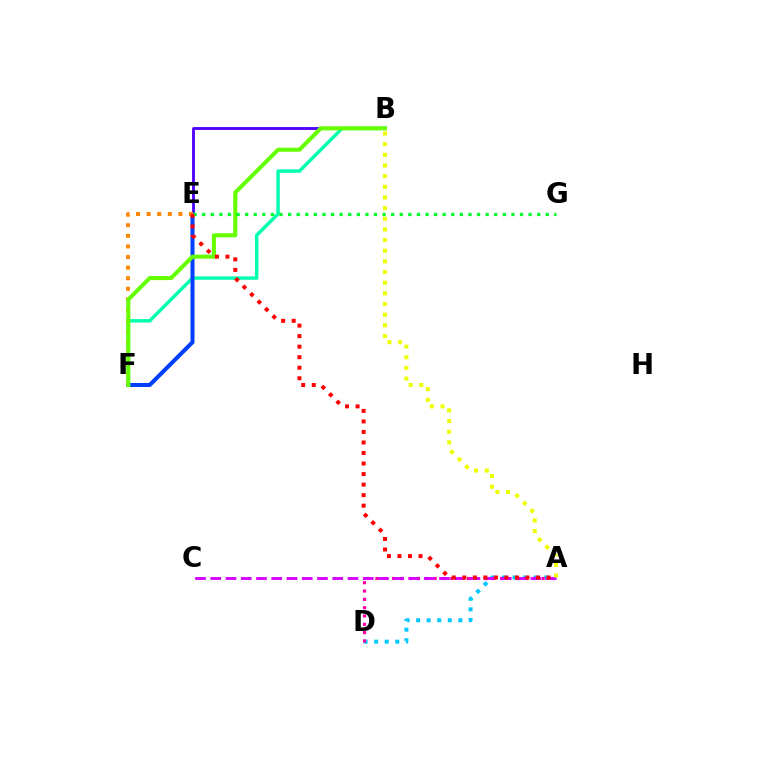{('A', 'D'): [{'color': '#00c7ff', 'line_style': 'dotted', 'thickness': 2.87}, {'color': '#ff00a0', 'line_style': 'dotted', 'thickness': 2.26}], ('B', 'F'): [{'color': '#00ffaf', 'line_style': 'solid', 'thickness': 2.48}, {'color': '#66ff00', 'line_style': 'solid', 'thickness': 2.92}], ('B', 'E'): [{'color': '#4f00ff', 'line_style': 'solid', 'thickness': 2.05}], ('E', 'F'): [{'color': '#003fff', 'line_style': 'solid', 'thickness': 2.89}, {'color': '#ff8800', 'line_style': 'dotted', 'thickness': 2.88}], ('A', 'C'): [{'color': '#d600ff', 'line_style': 'dashed', 'thickness': 2.07}], ('A', 'B'): [{'color': '#eeff00', 'line_style': 'dotted', 'thickness': 2.9}], ('E', 'G'): [{'color': '#00ff27', 'line_style': 'dotted', 'thickness': 2.33}], ('A', 'E'): [{'color': '#ff0000', 'line_style': 'dotted', 'thickness': 2.86}]}